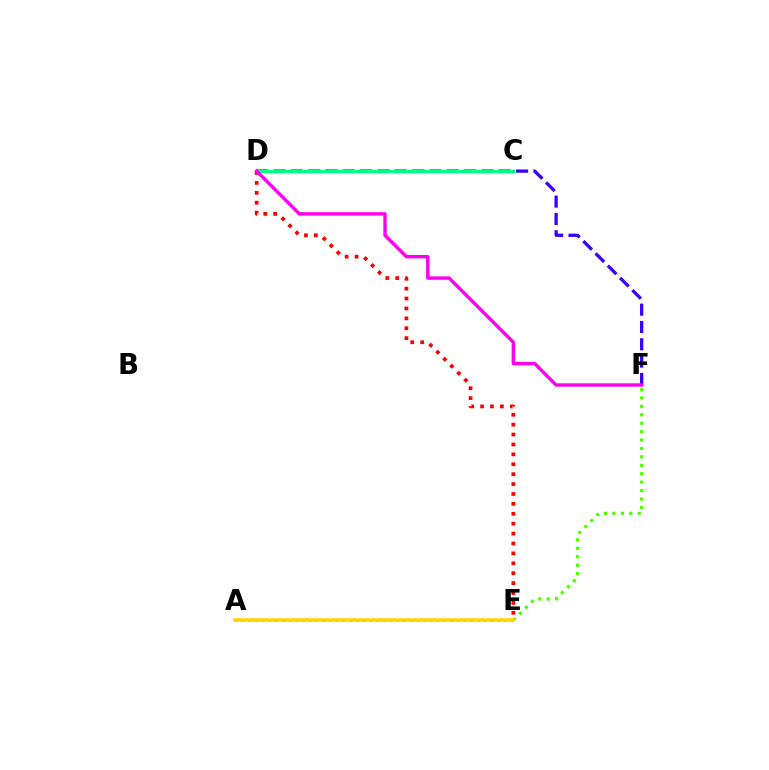{('D', 'F'): [{'color': '#3700ff', 'line_style': 'dashed', 'thickness': 2.35}, {'color': '#ff00ed', 'line_style': 'solid', 'thickness': 2.44}], ('A', 'E'): [{'color': '#009eff', 'line_style': 'dotted', 'thickness': 1.83}, {'color': '#ffd500', 'line_style': 'solid', 'thickness': 2.56}], ('E', 'F'): [{'color': '#4fff00', 'line_style': 'dotted', 'thickness': 2.29}], ('C', 'D'): [{'color': '#00ff86', 'line_style': 'solid', 'thickness': 2.41}], ('D', 'E'): [{'color': '#ff0000', 'line_style': 'dotted', 'thickness': 2.69}]}